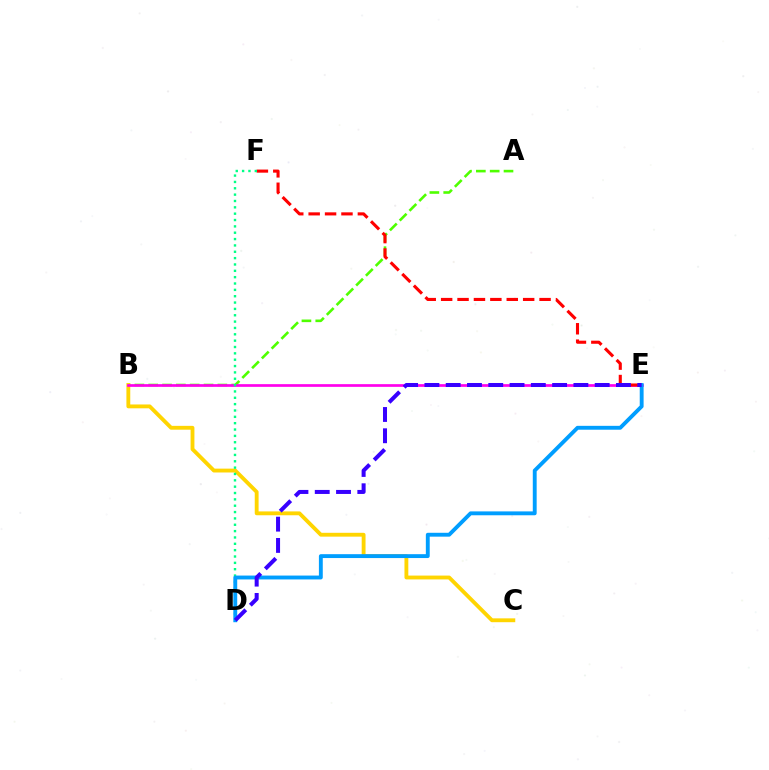{('A', 'B'): [{'color': '#4fff00', 'line_style': 'dashed', 'thickness': 1.88}], ('B', 'C'): [{'color': '#ffd500', 'line_style': 'solid', 'thickness': 2.77}], ('B', 'E'): [{'color': '#ff00ed', 'line_style': 'solid', 'thickness': 1.94}], ('E', 'F'): [{'color': '#ff0000', 'line_style': 'dashed', 'thickness': 2.23}], ('D', 'F'): [{'color': '#00ff86', 'line_style': 'dotted', 'thickness': 1.72}], ('D', 'E'): [{'color': '#009eff', 'line_style': 'solid', 'thickness': 2.79}, {'color': '#3700ff', 'line_style': 'dashed', 'thickness': 2.89}]}